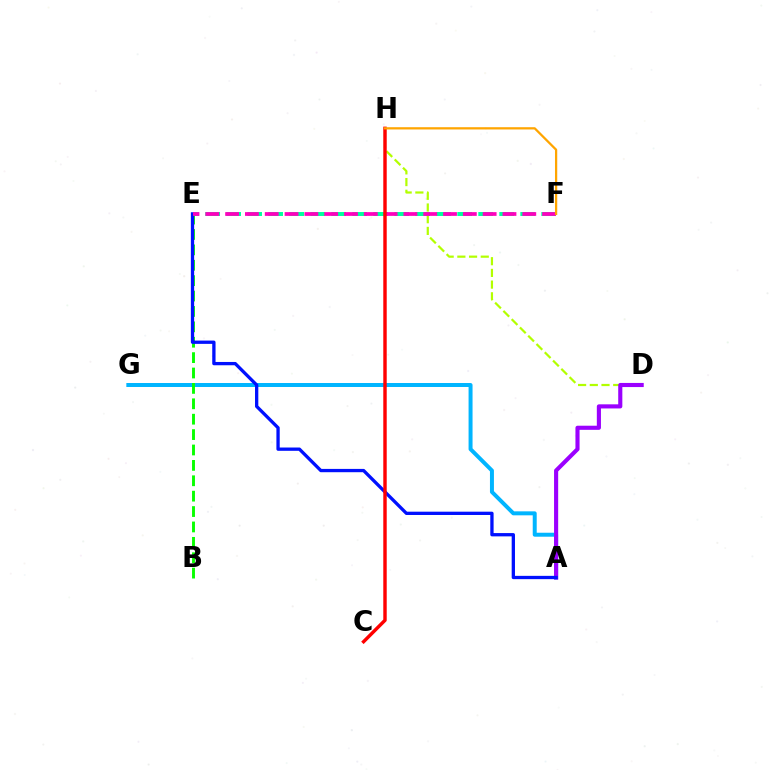{('A', 'G'): [{'color': '#00b5ff', 'line_style': 'solid', 'thickness': 2.86}], ('D', 'H'): [{'color': '#b3ff00', 'line_style': 'dashed', 'thickness': 1.59}], ('A', 'D'): [{'color': '#9b00ff', 'line_style': 'solid', 'thickness': 2.97}], ('B', 'E'): [{'color': '#08ff00', 'line_style': 'dashed', 'thickness': 2.09}], ('E', 'F'): [{'color': '#00ff9d', 'line_style': 'dashed', 'thickness': 2.85}, {'color': '#ff00bd', 'line_style': 'dashed', 'thickness': 2.69}], ('A', 'E'): [{'color': '#0010ff', 'line_style': 'solid', 'thickness': 2.38}], ('C', 'H'): [{'color': '#ff0000', 'line_style': 'solid', 'thickness': 2.47}], ('F', 'H'): [{'color': '#ffa500', 'line_style': 'solid', 'thickness': 1.62}]}